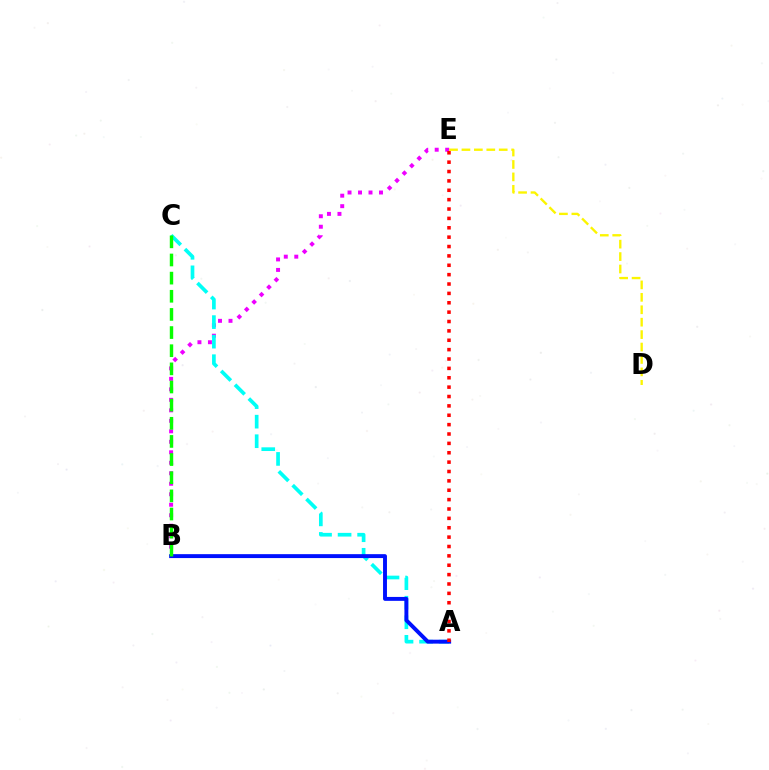{('B', 'E'): [{'color': '#ee00ff', 'line_style': 'dotted', 'thickness': 2.85}], ('A', 'C'): [{'color': '#00fff6', 'line_style': 'dashed', 'thickness': 2.66}], ('A', 'B'): [{'color': '#0010ff', 'line_style': 'solid', 'thickness': 2.82}], ('D', 'E'): [{'color': '#fcf500', 'line_style': 'dashed', 'thickness': 1.69}], ('B', 'C'): [{'color': '#08ff00', 'line_style': 'dashed', 'thickness': 2.46}], ('A', 'E'): [{'color': '#ff0000', 'line_style': 'dotted', 'thickness': 2.55}]}